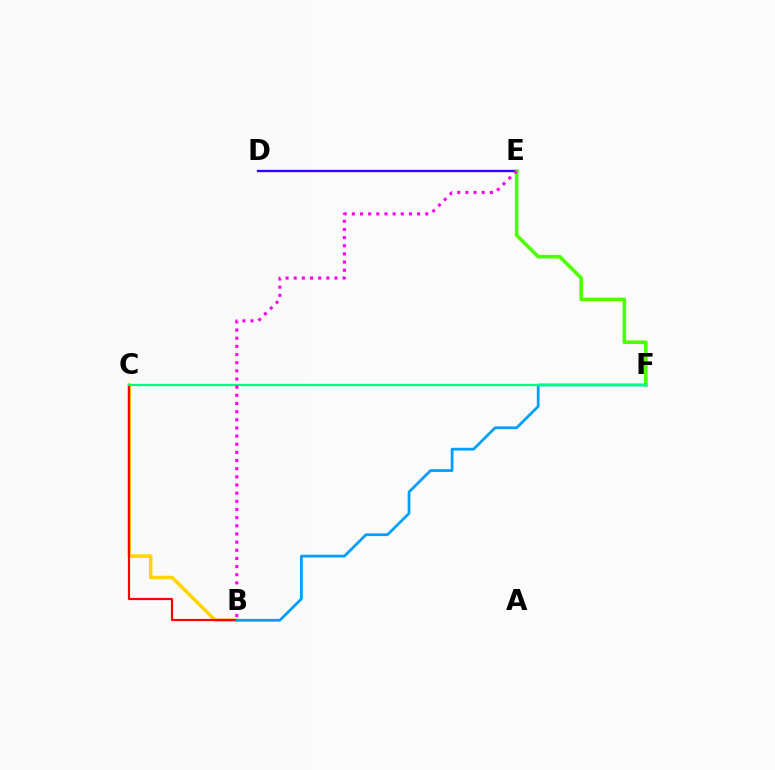{('D', 'E'): [{'color': '#3700ff', 'line_style': 'solid', 'thickness': 1.67}], ('B', 'C'): [{'color': '#ffd500', 'line_style': 'solid', 'thickness': 2.52}, {'color': '#ff0000', 'line_style': 'solid', 'thickness': 1.56}], ('E', 'F'): [{'color': '#4fff00', 'line_style': 'solid', 'thickness': 2.61}], ('B', 'F'): [{'color': '#009eff', 'line_style': 'solid', 'thickness': 1.97}], ('C', 'F'): [{'color': '#00ff86', 'line_style': 'solid', 'thickness': 1.61}], ('B', 'E'): [{'color': '#ff00ed', 'line_style': 'dotted', 'thickness': 2.22}]}